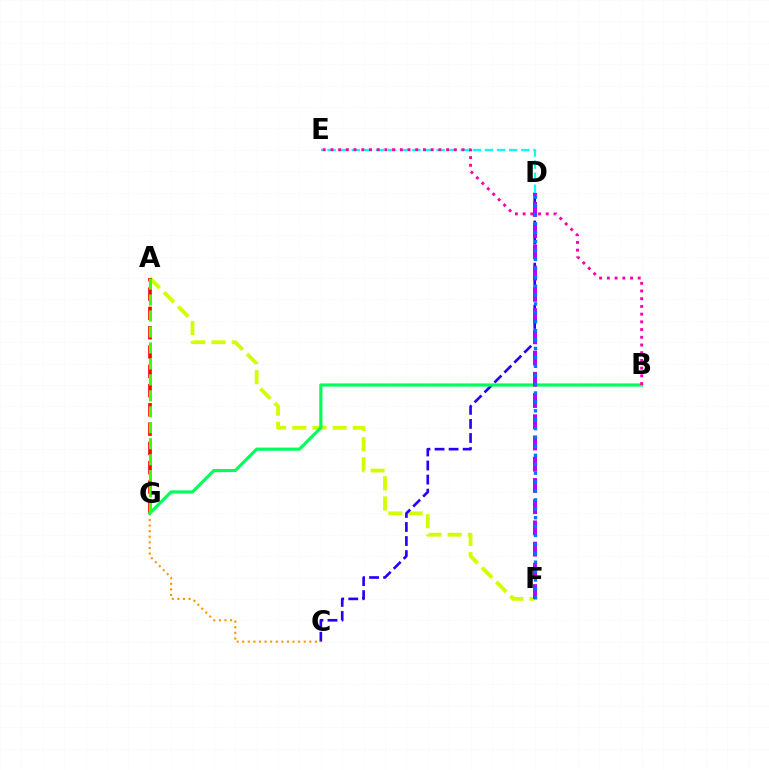{('A', 'F'): [{'color': '#d1ff00', 'line_style': 'dashed', 'thickness': 2.74}], ('A', 'G'): [{'color': '#ff0000', 'line_style': 'dashed', 'thickness': 2.62}, {'color': '#3dff00', 'line_style': 'dashed', 'thickness': 2.17}], ('C', 'D'): [{'color': '#2500ff', 'line_style': 'dashed', 'thickness': 1.91}], ('D', 'E'): [{'color': '#00fff6', 'line_style': 'dashed', 'thickness': 1.64}], ('C', 'G'): [{'color': '#ff9400', 'line_style': 'dotted', 'thickness': 1.52}], ('B', 'G'): [{'color': '#00ff5c', 'line_style': 'solid', 'thickness': 2.28}], ('B', 'E'): [{'color': '#ff00ac', 'line_style': 'dotted', 'thickness': 2.09}], ('D', 'F'): [{'color': '#b900ff', 'line_style': 'dashed', 'thickness': 2.88}, {'color': '#0074ff', 'line_style': 'dotted', 'thickness': 2.42}]}